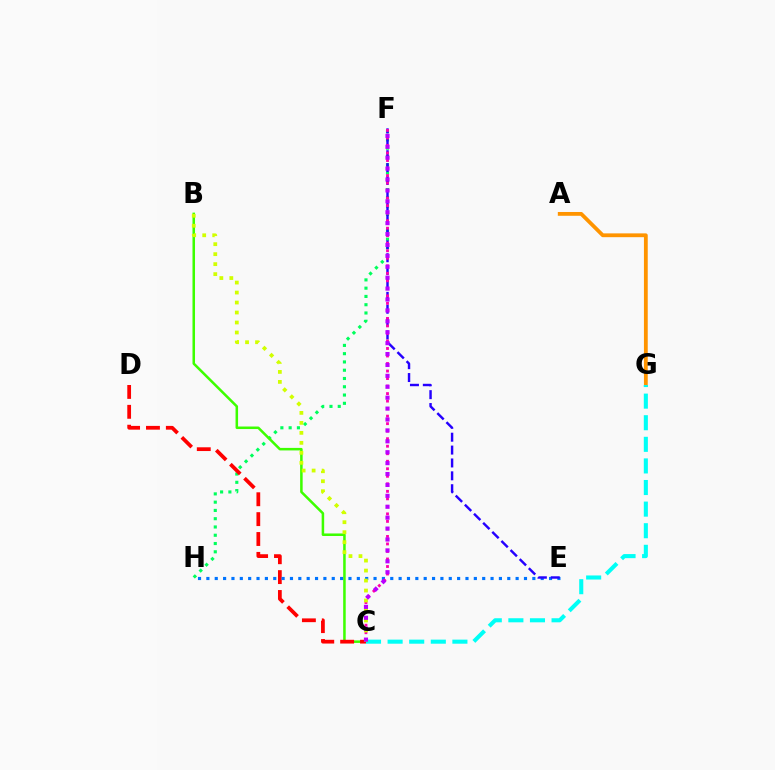{('A', 'G'): [{'color': '#ff9400', 'line_style': 'solid', 'thickness': 2.74}], ('F', 'H'): [{'color': '#00ff5c', 'line_style': 'dotted', 'thickness': 2.25}], ('B', 'C'): [{'color': '#3dff00', 'line_style': 'solid', 'thickness': 1.82}, {'color': '#d1ff00', 'line_style': 'dotted', 'thickness': 2.71}], ('C', 'D'): [{'color': '#ff0000', 'line_style': 'dashed', 'thickness': 2.7}], ('E', 'H'): [{'color': '#0074ff', 'line_style': 'dotted', 'thickness': 2.27}], ('E', 'F'): [{'color': '#2500ff', 'line_style': 'dashed', 'thickness': 1.75}], ('C', 'F'): [{'color': '#ff00ac', 'line_style': 'dotted', 'thickness': 2.04}, {'color': '#b900ff', 'line_style': 'dotted', 'thickness': 2.96}], ('C', 'G'): [{'color': '#00fff6', 'line_style': 'dashed', 'thickness': 2.93}]}